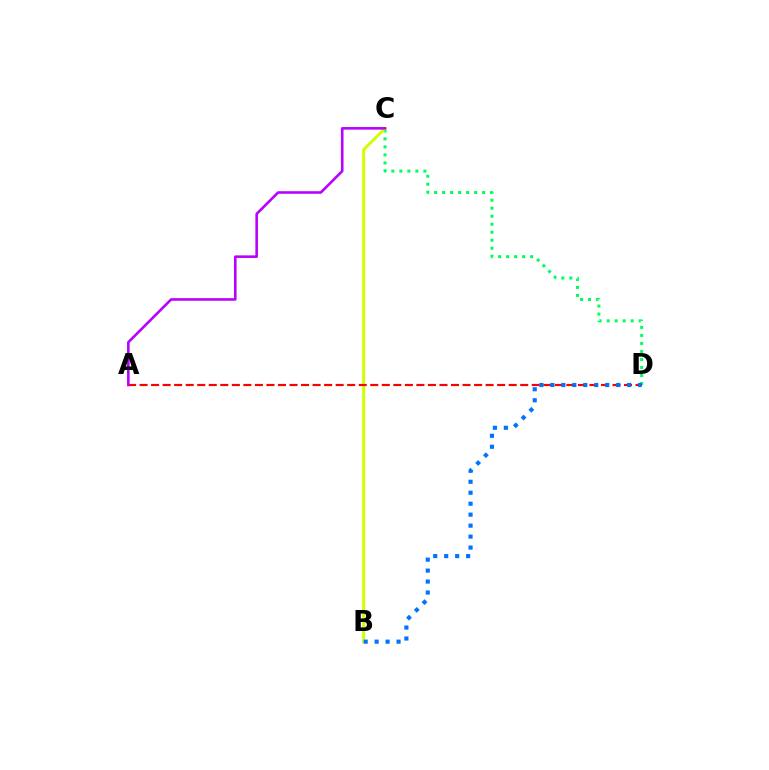{('C', 'D'): [{'color': '#00ff5c', 'line_style': 'dotted', 'thickness': 2.18}], ('B', 'C'): [{'color': '#d1ff00', 'line_style': 'solid', 'thickness': 2.14}], ('A', 'D'): [{'color': '#ff0000', 'line_style': 'dashed', 'thickness': 1.57}], ('A', 'C'): [{'color': '#b900ff', 'line_style': 'solid', 'thickness': 1.87}], ('B', 'D'): [{'color': '#0074ff', 'line_style': 'dotted', 'thickness': 2.98}]}